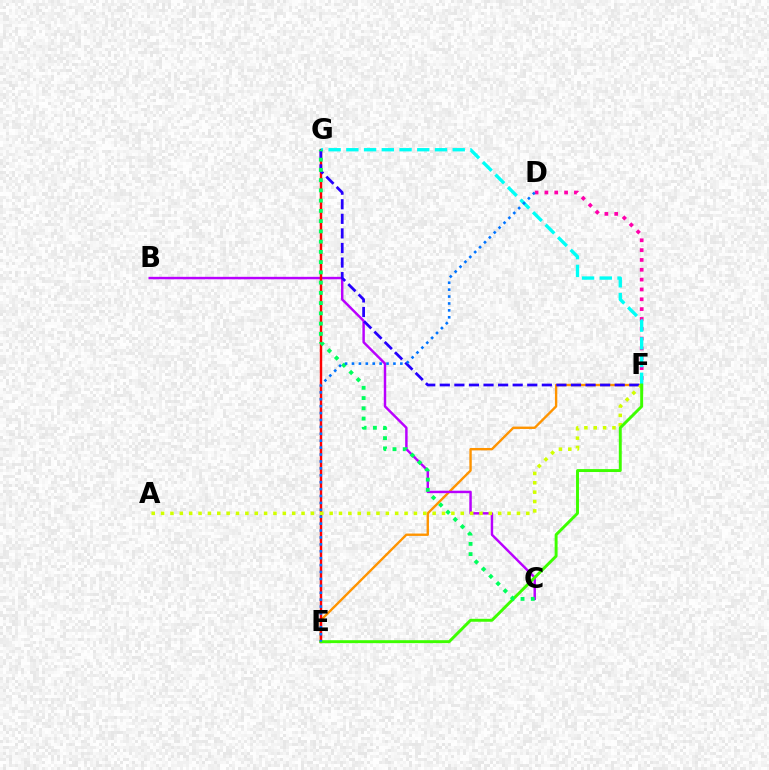{('E', 'F'): [{'color': '#ff9400', 'line_style': 'solid', 'thickness': 1.71}, {'color': '#3dff00', 'line_style': 'solid', 'thickness': 2.11}], ('B', 'C'): [{'color': '#b900ff', 'line_style': 'solid', 'thickness': 1.77}], ('D', 'F'): [{'color': '#ff00ac', 'line_style': 'dotted', 'thickness': 2.67}], ('E', 'G'): [{'color': '#ff0000', 'line_style': 'solid', 'thickness': 1.76}], ('F', 'G'): [{'color': '#00fff6', 'line_style': 'dashed', 'thickness': 2.41}, {'color': '#2500ff', 'line_style': 'dashed', 'thickness': 1.98}], ('A', 'F'): [{'color': '#d1ff00', 'line_style': 'dotted', 'thickness': 2.54}], ('C', 'G'): [{'color': '#00ff5c', 'line_style': 'dotted', 'thickness': 2.78}], ('D', 'E'): [{'color': '#0074ff', 'line_style': 'dotted', 'thickness': 1.88}]}